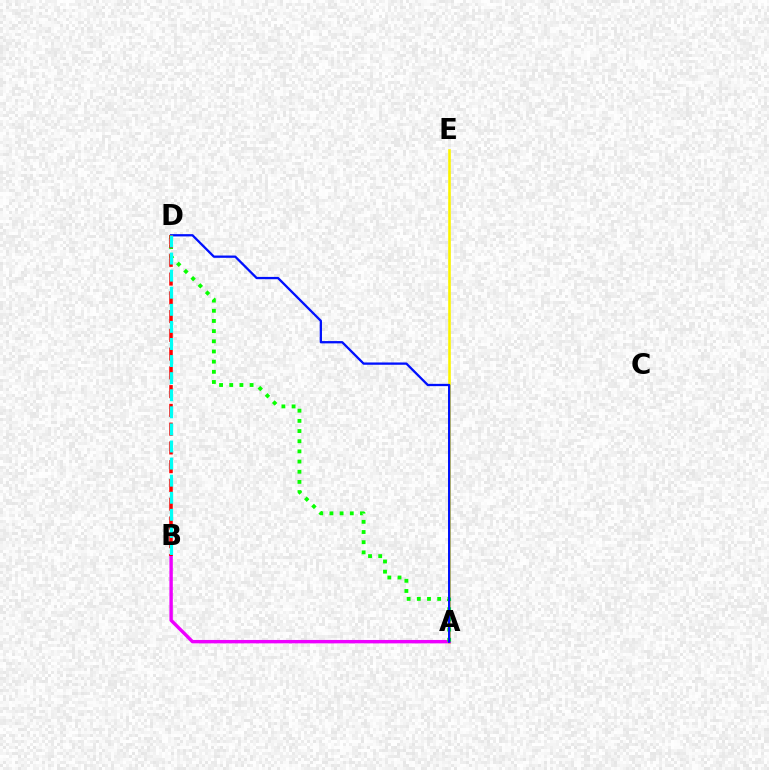{('A', 'E'): [{'color': '#fcf500', 'line_style': 'solid', 'thickness': 1.86}], ('A', 'B'): [{'color': '#ee00ff', 'line_style': 'solid', 'thickness': 2.45}], ('A', 'D'): [{'color': '#08ff00', 'line_style': 'dotted', 'thickness': 2.76}, {'color': '#0010ff', 'line_style': 'solid', 'thickness': 1.65}], ('B', 'D'): [{'color': '#ff0000', 'line_style': 'dashed', 'thickness': 2.55}, {'color': '#00fff6', 'line_style': 'dashed', 'thickness': 2.32}]}